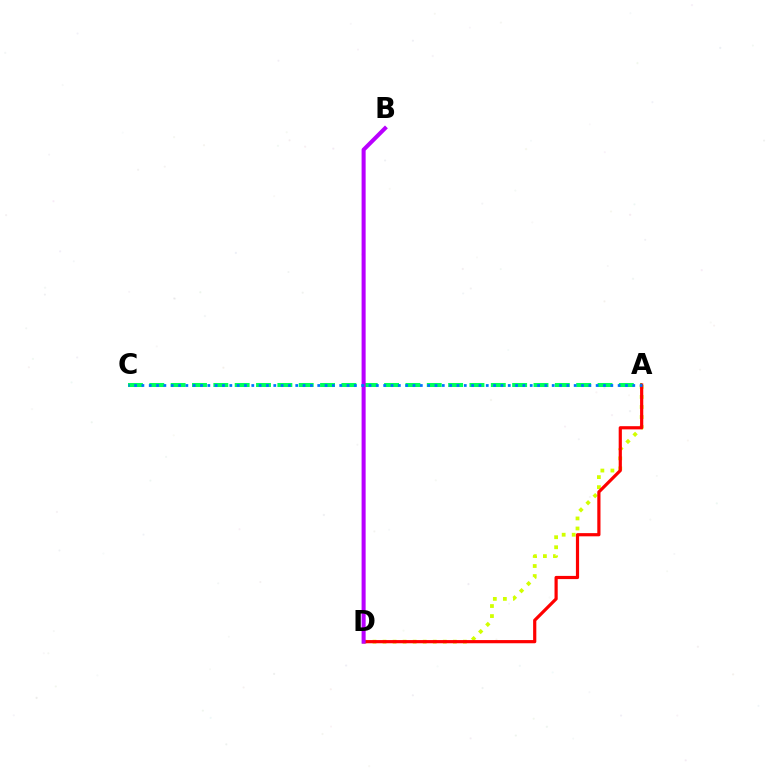{('A', 'C'): [{'color': '#00ff5c', 'line_style': 'dashed', 'thickness': 2.9}, {'color': '#0074ff', 'line_style': 'dotted', 'thickness': 1.99}], ('A', 'D'): [{'color': '#d1ff00', 'line_style': 'dotted', 'thickness': 2.73}, {'color': '#ff0000', 'line_style': 'solid', 'thickness': 2.3}], ('B', 'D'): [{'color': '#b900ff', 'line_style': 'solid', 'thickness': 2.91}]}